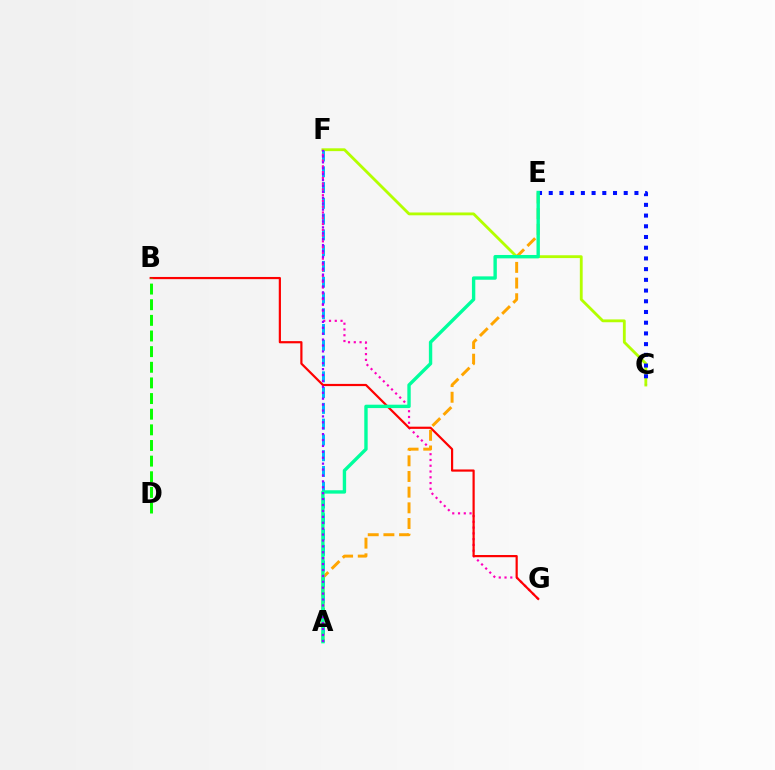{('C', 'F'): [{'color': '#b3ff00', 'line_style': 'solid', 'thickness': 2.03}], ('A', 'F'): [{'color': '#00b5ff', 'line_style': 'dashed', 'thickness': 2.14}, {'color': '#9b00ff', 'line_style': 'dotted', 'thickness': 1.61}], ('F', 'G'): [{'color': '#ff00bd', 'line_style': 'dotted', 'thickness': 1.57}], ('B', 'G'): [{'color': '#ff0000', 'line_style': 'solid', 'thickness': 1.58}], ('A', 'E'): [{'color': '#ffa500', 'line_style': 'dashed', 'thickness': 2.13}, {'color': '#00ff9d', 'line_style': 'solid', 'thickness': 2.43}], ('B', 'D'): [{'color': '#08ff00', 'line_style': 'dashed', 'thickness': 2.12}], ('C', 'E'): [{'color': '#0010ff', 'line_style': 'dotted', 'thickness': 2.91}]}